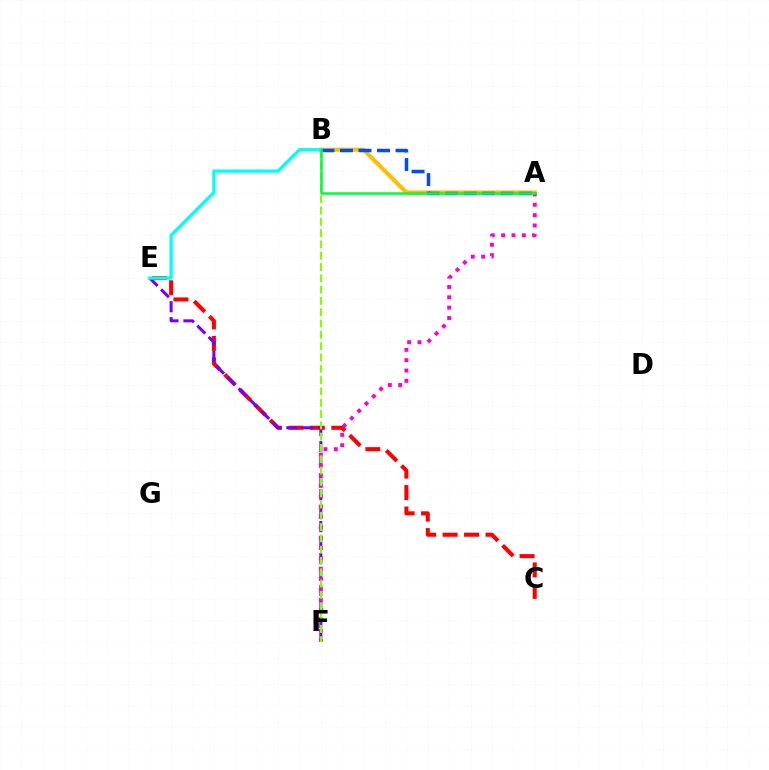{('C', 'E'): [{'color': '#ff0000', 'line_style': 'dashed', 'thickness': 2.92}], ('A', 'B'): [{'color': '#ffbd00', 'line_style': 'solid', 'thickness': 2.95}, {'color': '#004bff', 'line_style': 'dashed', 'thickness': 2.52}, {'color': '#00ff39', 'line_style': 'solid', 'thickness': 1.81}], ('E', 'F'): [{'color': '#7200ff', 'line_style': 'dashed', 'thickness': 2.17}], ('B', 'E'): [{'color': '#00fff6', 'line_style': 'solid', 'thickness': 2.37}], ('A', 'F'): [{'color': '#ff00cf', 'line_style': 'dotted', 'thickness': 2.81}], ('B', 'F'): [{'color': '#84ff00', 'line_style': 'dashed', 'thickness': 1.54}]}